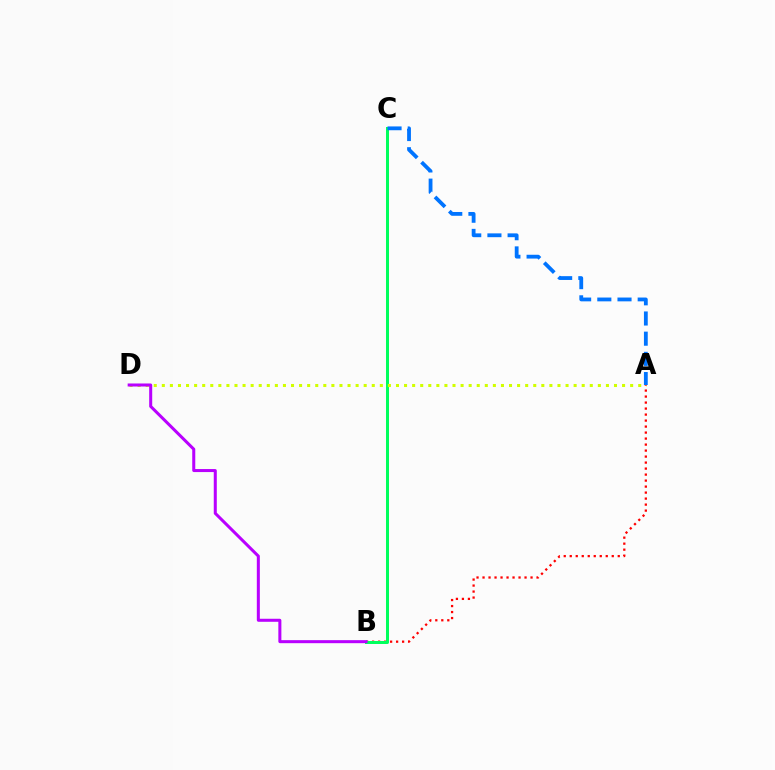{('A', 'B'): [{'color': '#ff0000', 'line_style': 'dotted', 'thickness': 1.63}], ('B', 'C'): [{'color': '#00ff5c', 'line_style': 'solid', 'thickness': 2.16}], ('A', 'D'): [{'color': '#d1ff00', 'line_style': 'dotted', 'thickness': 2.19}], ('B', 'D'): [{'color': '#b900ff', 'line_style': 'solid', 'thickness': 2.18}], ('A', 'C'): [{'color': '#0074ff', 'line_style': 'dashed', 'thickness': 2.74}]}